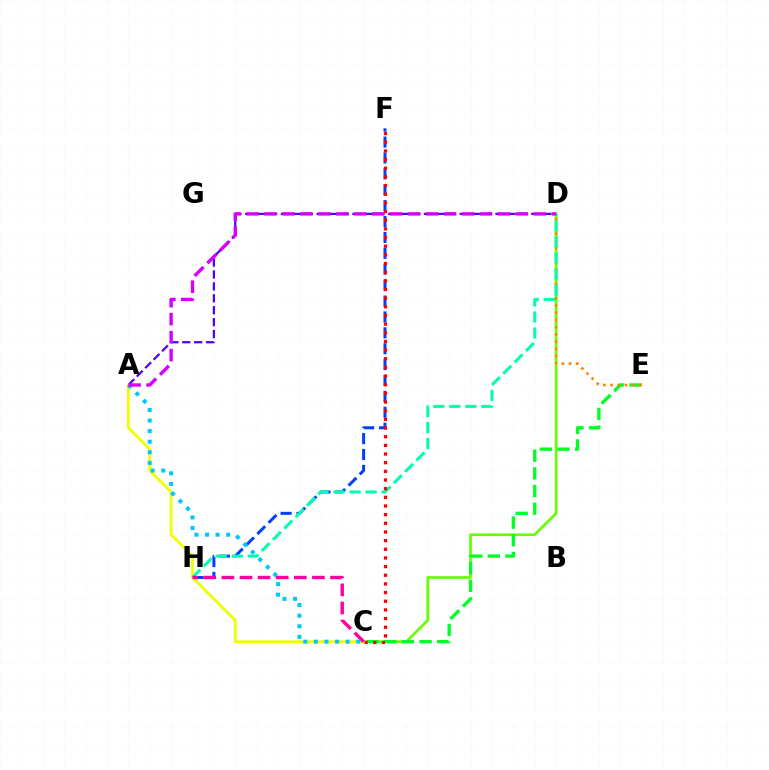{('F', 'H'): [{'color': '#003fff', 'line_style': 'dashed', 'thickness': 2.16}], ('C', 'D'): [{'color': '#66ff00', 'line_style': 'solid', 'thickness': 1.95}], ('C', 'E'): [{'color': '#00ff27', 'line_style': 'dashed', 'thickness': 2.4}], ('D', 'E'): [{'color': '#ff8800', 'line_style': 'dotted', 'thickness': 1.95}], ('A', 'D'): [{'color': '#4f00ff', 'line_style': 'dashed', 'thickness': 1.62}, {'color': '#d600ff', 'line_style': 'dashed', 'thickness': 2.44}], ('A', 'C'): [{'color': '#eeff00', 'line_style': 'solid', 'thickness': 2.03}, {'color': '#00c7ff', 'line_style': 'dotted', 'thickness': 2.88}], ('D', 'H'): [{'color': '#00ffaf', 'line_style': 'dashed', 'thickness': 2.18}], ('C', 'F'): [{'color': '#ff0000', 'line_style': 'dotted', 'thickness': 2.35}], ('C', 'H'): [{'color': '#ff00a0', 'line_style': 'dashed', 'thickness': 2.46}]}